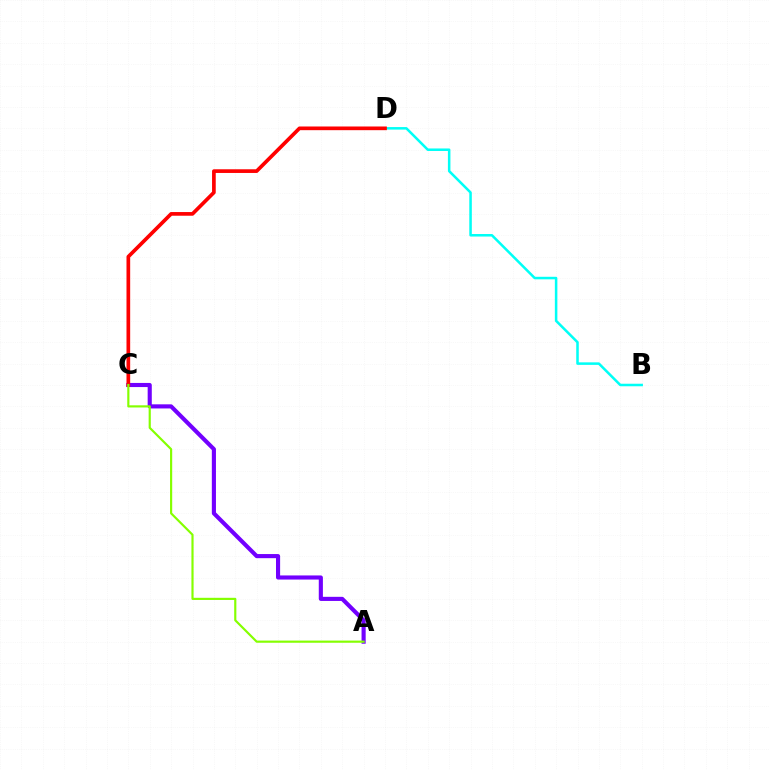{('B', 'D'): [{'color': '#00fff6', 'line_style': 'solid', 'thickness': 1.82}], ('A', 'C'): [{'color': '#7200ff', 'line_style': 'solid', 'thickness': 2.97}, {'color': '#84ff00', 'line_style': 'solid', 'thickness': 1.56}], ('C', 'D'): [{'color': '#ff0000', 'line_style': 'solid', 'thickness': 2.65}]}